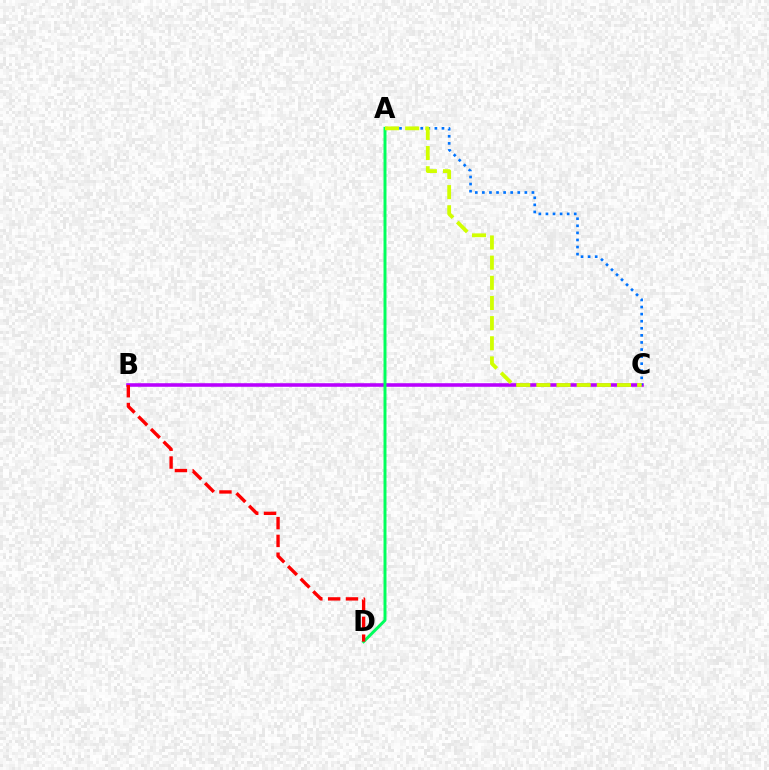{('B', 'C'): [{'color': '#b900ff', 'line_style': 'solid', 'thickness': 2.57}], ('A', 'C'): [{'color': '#0074ff', 'line_style': 'dotted', 'thickness': 1.92}, {'color': '#d1ff00', 'line_style': 'dashed', 'thickness': 2.74}], ('A', 'D'): [{'color': '#00ff5c', 'line_style': 'solid', 'thickness': 2.13}], ('B', 'D'): [{'color': '#ff0000', 'line_style': 'dashed', 'thickness': 2.42}]}